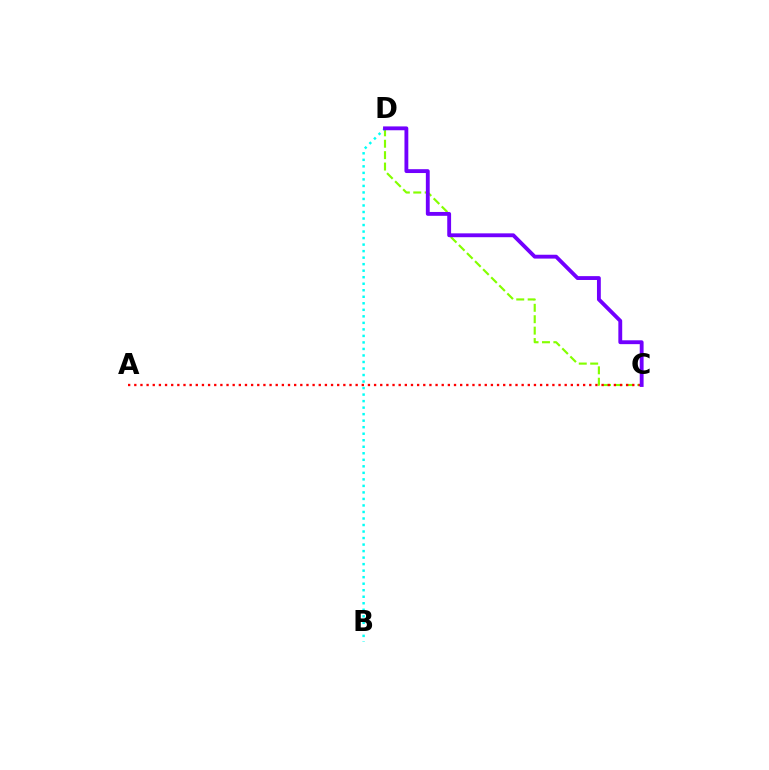{('C', 'D'): [{'color': '#84ff00', 'line_style': 'dashed', 'thickness': 1.55}, {'color': '#7200ff', 'line_style': 'solid', 'thickness': 2.77}], ('A', 'C'): [{'color': '#ff0000', 'line_style': 'dotted', 'thickness': 1.67}], ('B', 'D'): [{'color': '#00fff6', 'line_style': 'dotted', 'thickness': 1.77}]}